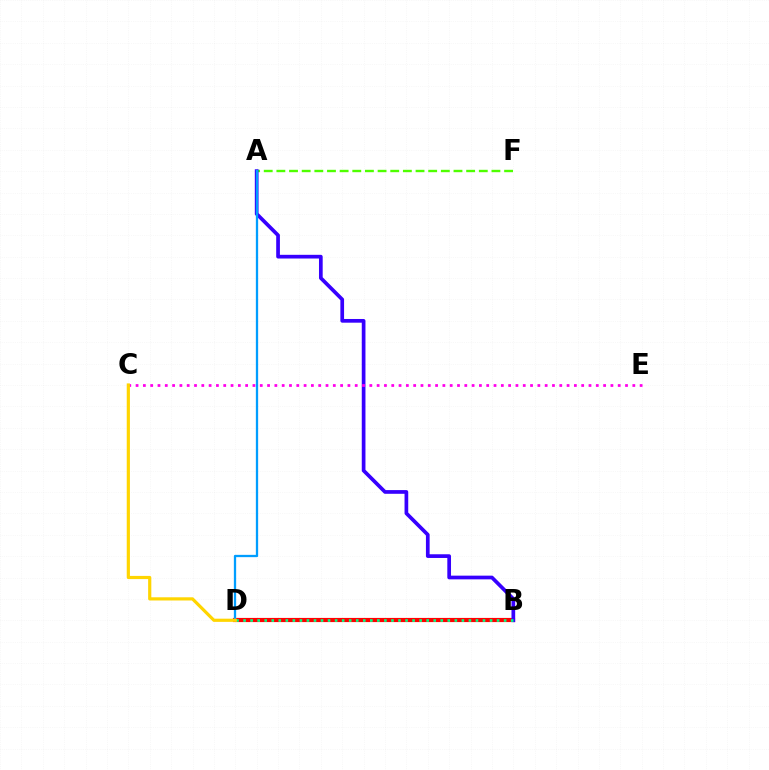{('B', 'D'): [{'color': '#ff0000', 'line_style': 'solid', 'thickness': 3.0}, {'color': '#00ff86', 'line_style': 'dotted', 'thickness': 1.91}], ('A', 'F'): [{'color': '#4fff00', 'line_style': 'dashed', 'thickness': 1.72}], ('A', 'B'): [{'color': '#3700ff', 'line_style': 'solid', 'thickness': 2.67}], ('C', 'E'): [{'color': '#ff00ed', 'line_style': 'dotted', 'thickness': 1.98}], ('A', 'D'): [{'color': '#009eff', 'line_style': 'solid', 'thickness': 1.65}], ('C', 'D'): [{'color': '#ffd500', 'line_style': 'solid', 'thickness': 2.3}]}